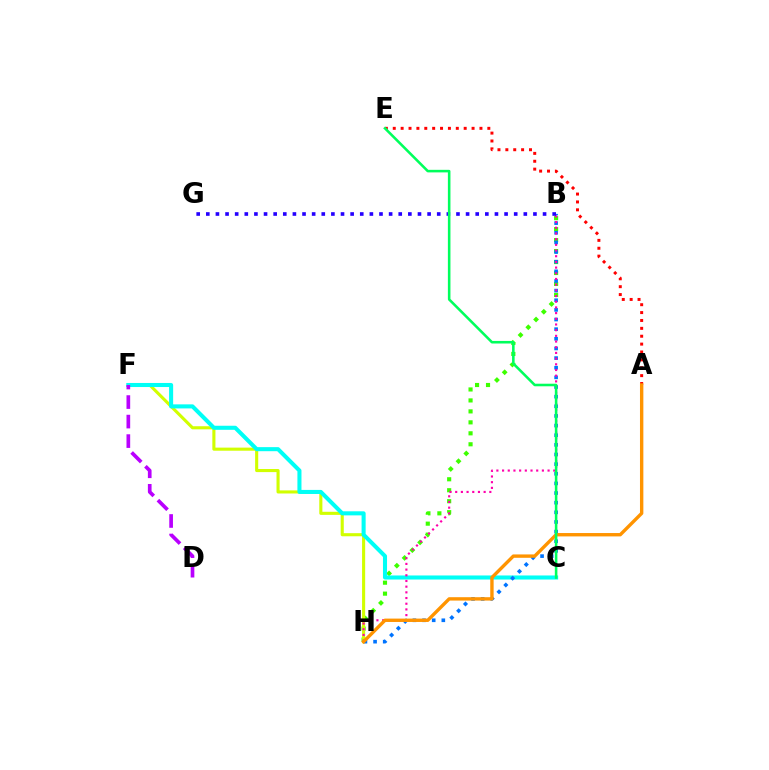{('B', 'H'): [{'color': '#3dff00', 'line_style': 'dotted', 'thickness': 2.98}, {'color': '#0074ff', 'line_style': 'dotted', 'thickness': 2.62}, {'color': '#ff00ac', 'line_style': 'dotted', 'thickness': 1.55}], ('F', 'H'): [{'color': '#d1ff00', 'line_style': 'solid', 'thickness': 2.23}], ('C', 'F'): [{'color': '#00fff6', 'line_style': 'solid', 'thickness': 2.92}], ('A', 'E'): [{'color': '#ff0000', 'line_style': 'dotted', 'thickness': 2.14}], ('A', 'H'): [{'color': '#ff9400', 'line_style': 'solid', 'thickness': 2.43}], ('B', 'G'): [{'color': '#2500ff', 'line_style': 'dotted', 'thickness': 2.61}], ('D', 'F'): [{'color': '#b900ff', 'line_style': 'dashed', 'thickness': 2.65}], ('C', 'E'): [{'color': '#00ff5c', 'line_style': 'solid', 'thickness': 1.85}]}